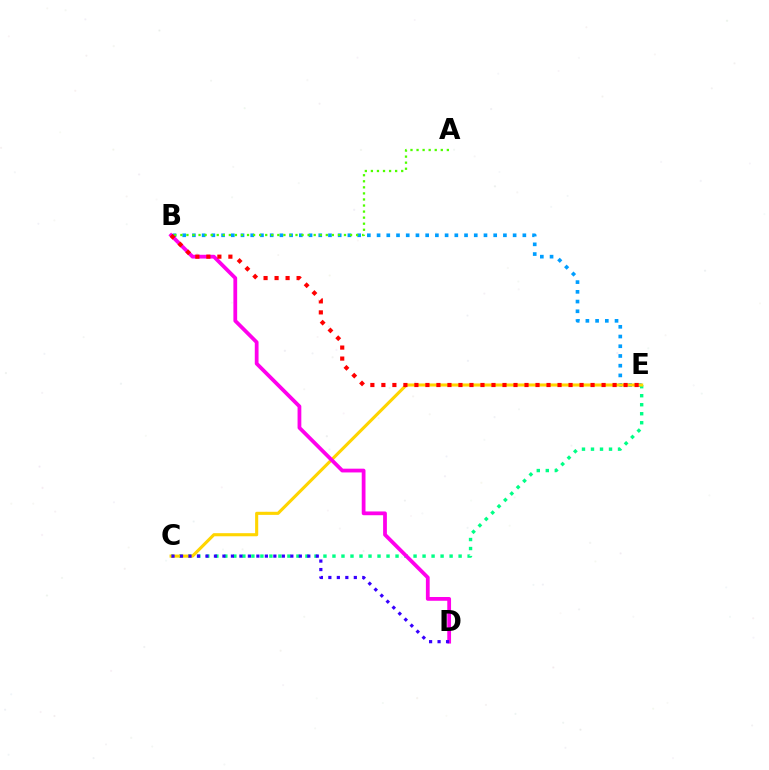{('B', 'E'): [{'color': '#009eff', 'line_style': 'dotted', 'thickness': 2.64}, {'color': '#ff0000', 'line_style': 'dotted', 'thickness': 2.99}], ('C', 'E'): [{'color': '#00ff86', 'line_style': 'dotted', 'thickness': 2.45}, {'color': '#ffd500', 'line_style': 'solid', 'thickness': 2.23}], ('A', 'B'): [{'color': '#4fff00', 'line_style': 'dotted', 'thickness': 1.65}], ('B', 'D'): [{'color': '#ff00ed', 'line_style': 'solid', 'thickness': 2.71}], ('C', 'D'): [{'color': '#3700ff', 'line_style': 'dotted', 'thickness': 2.31}]}